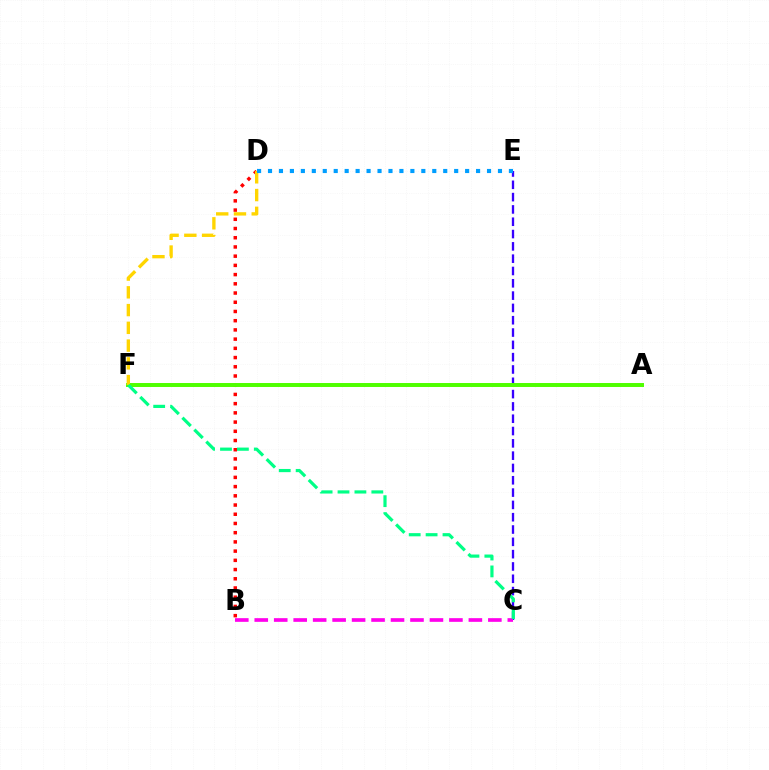{('B', 'D'): [{'color': '#ff0000', 'line_style': 'dotted', 'thickness': 2.5}], ('C', 'E'): [{'color': '#3700ff', 'line_style': 'dashed', 'thickness': 1.67}], ('A', 'F'): [{'color': '#4fff00', 'line_style': 'solid', 'thickness': 2.85}], ('B', 'C'): [{'color': '#ff00ed', 'line_style': 'dashed', 'thickness': 2.64}], ('D', 'F'): [{'color': '#ffd500', 'line_style': 'dashed', 'thickness': 2.41}], ('C', 'F'): [{'color': '#00ff86', 'line_style': 'dashed', 'thickness': 2.3}], ('D', 'E'): [{'color': '#009eff', 'line_style': 'dotted', 'thickness': 2.98}]}